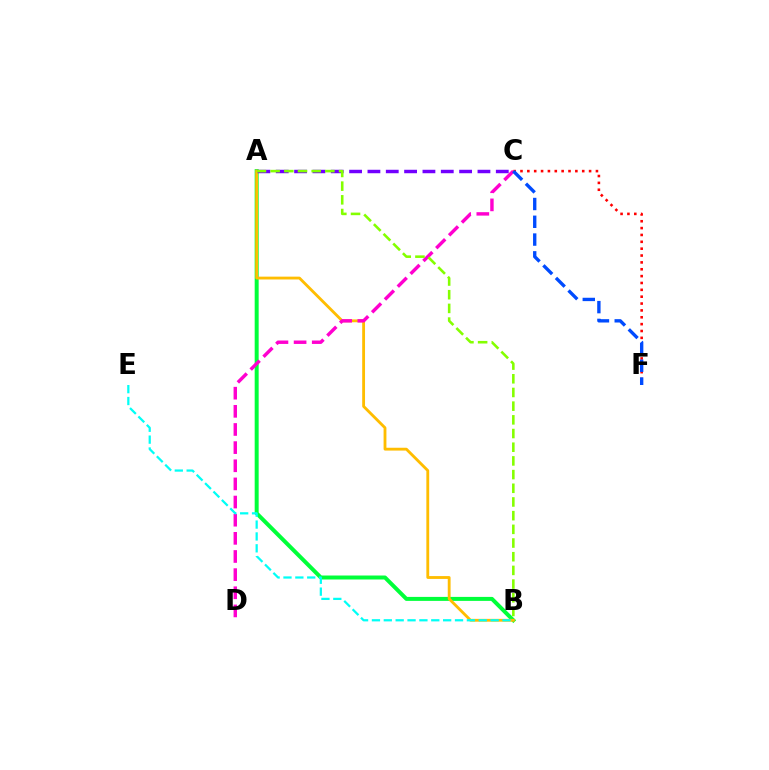{('A', 'B'): [{'color': '#00ff39', 'line_style': 'solid', 'thickness': 2.86}, {'color': '#ffbd00', 'line_style': 'solid', 'thickness': 2.04}, {'color': '#84ff00', 'line_style': 'dashed', 'thickness': 1.86}], ('A', 'C'): [{'color': '#7200ff', 'line_style': 'dashed', 'thickness': 2.49}], ('C', 'D'): [{'color': '#ff00cf', 'line_style': 'dashed', 'thickness': 2.46}], ('C', 'F'): [{'color': '#ff0000', 'line_style': 'dotted', 'thickness': 1.86}, {'color': '#004bff', 'line_style': 'dashed', 'thickness': 2.42}], ('B', 'E'): [{'color': '#00fff6', 'line_style': 'dashed', 'thickness': 1.61}]}